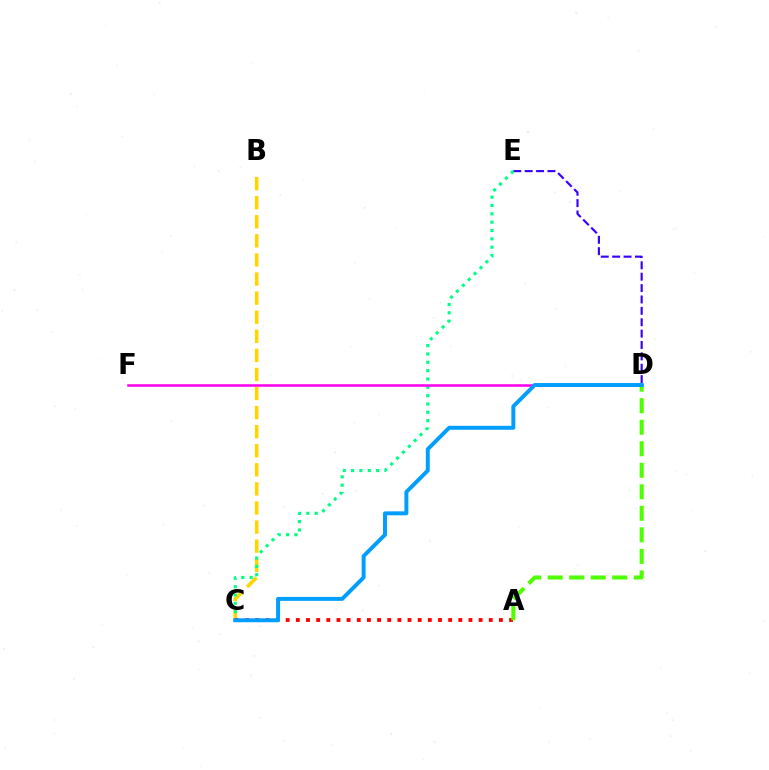{('D', 'E'): [{'color': '#3700ff', 'line_style': 'dashed', 'thickness': 1.55}], ('B', 'C'): [{'color': '#ffd500', 'line_style': 'dashed', 'thickness': 2.59}], ('C', 'E'): [{'color': '#00ff86', 'line_style': 'dotted', 'thickness': 2.26}], ('D', 'F'): [{'color': '#ff00ed', 'line_style': 'solid', 'thickness': 1.82}], ('A', 'C'): [{'color': '#ff0000', 'line_style': 'dotted', 'thickness': 2.76}], ('A', 'D'): [{'color': '#4fff00', 'line_style': 'dashed', 'thickness': 2.92}], ('C', 'D'): [{'color': '#009eff', 'line_style': 'solid', 'thickness': 2.83}]}